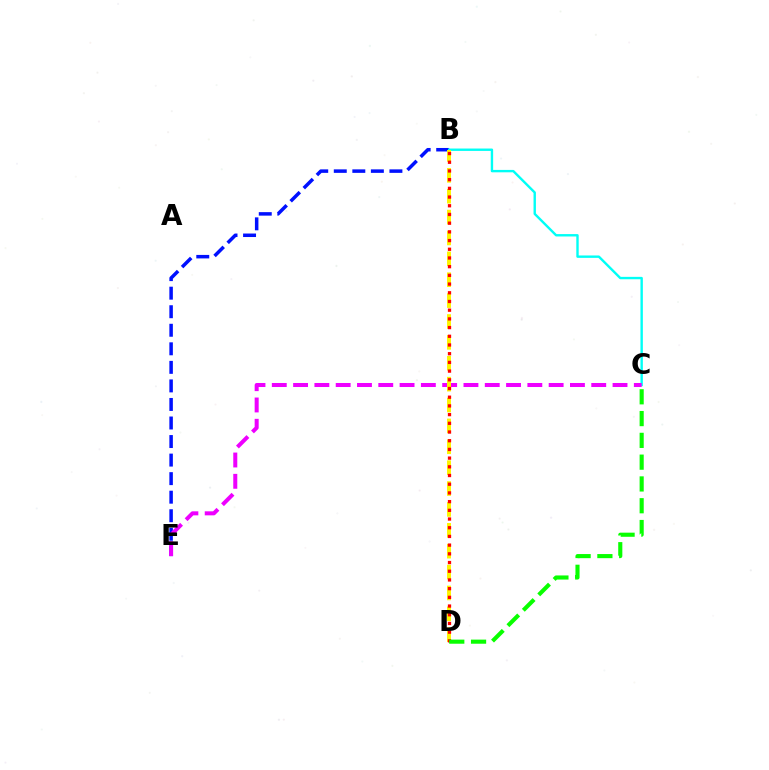{('B', 'E'): [{'color': '#0010ff', 'line_style': 'dashed', 'thickness': 2.52}], ('B', 'C'): [{'color': '#00fff6', 'line_style': 'solid', 'thickness': 1.72}], ('C', 'E'): [{'color': '#ee00ff', 'line_style': 'dashed', 'thickness': 2.89}], ('B', 'D'): [{'color': '#fcf500', 'line_style': 'dashed', 'thickness': 2.84}, {'color': '#ff0000', 'line_style': 'dotted', 'thickness': 2.36}], ('C', 'D'): [{'color': '#08ff00', 'line_style': 'dashed', 'thickness': 2.96}]}